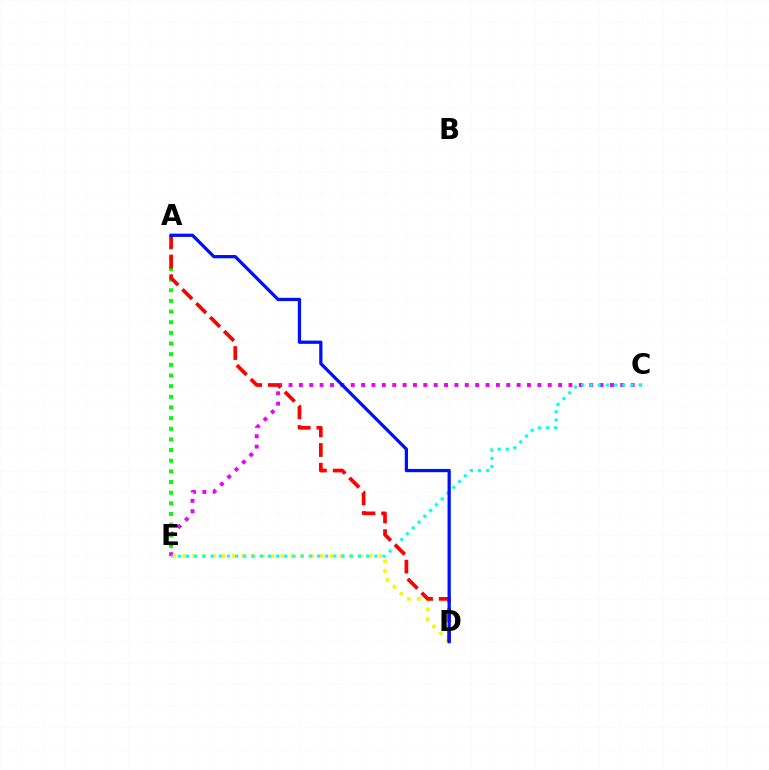{('D', 'E'): [{'color': '#fcf500', 'line_style': 'dotted', 'thickness': 2.66}], ('A', 'E'): [{'color': '#08ff00', 'line_style': 'dotted', 'thickness': 2.89}], ('C', 'E'): [{'color': '#ee00ff', 'line_style': 'dotted', 'thickness': 2.82}, {'color': '#00fff6', 'line_style': 'dotted', 'thickness': 2.22}], ('A', 'D'): [{'color': '#ff0000', 'line_style': 'dashed', 'thickness': 2.67}, {'color': '#0010ff', 'line_style': 'solid', 'thickness': 2.35}]}